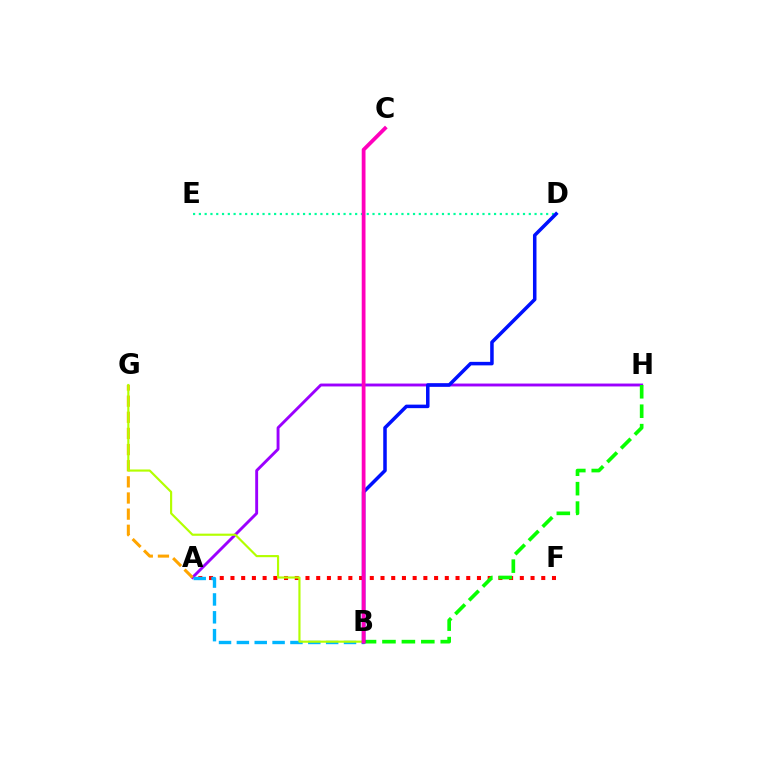{('A', 'H'): [{'color': '#9b00ff', 'line_style': 'solid', 'thickness': 2.08}], ('A', 'F'): [{'color': '#ff0000', 'line_style': 'dotted', 'thickness': 2.91}], ('A', 'B'): [{'color': '#00b5ff', 'line_style': 'dashed', 'thickness': 2.43}], ('A', 'G'): [{'color': '#ffa500', 'line_style': 'dashed', 'thickness': 2.19}], ('B', 'G'): [{'color': '#b3ff00', 'line_style': 'solid', 'thickness': 1.55}], ('D', 'E'): [{'color': '#00ff9d', 'line_style': 'dotted', 'thickness': 1.57}], ('B', 'H'): [{'color': '#08ff00', 'line_style': 'dashed', 'thickness': 2.64}], ('B', 'D'): [{'color': '#0010ff', 'line_style': 'solid', 'thickness': 2.53}], ('B', 'C'): [{'color': '#ff00bd', 'line_style': 'solid', 'thickness': 2.72}]}